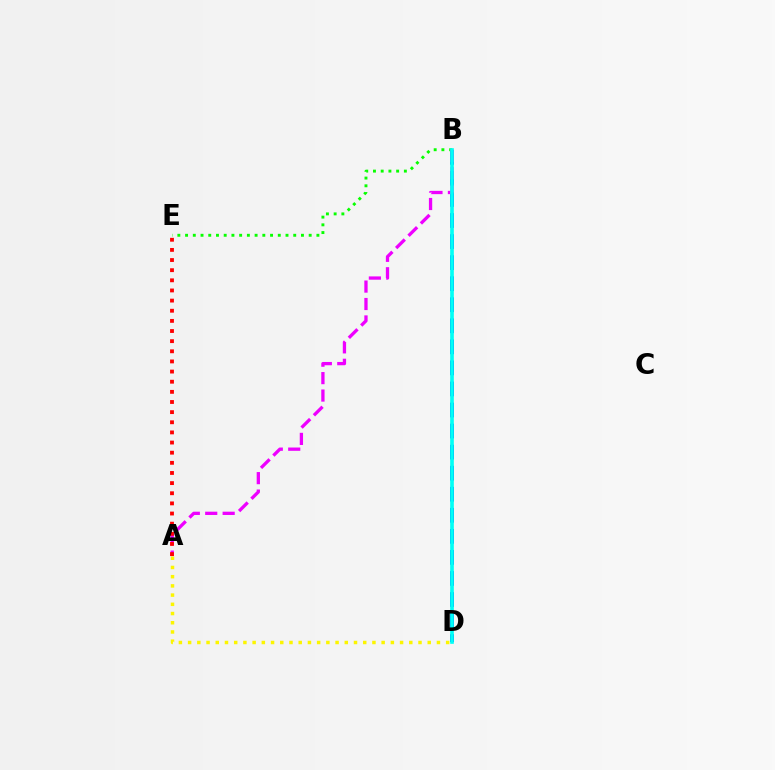{('B', 'D'): [{'color': '#0010ff', 'line_style': 'dashed', 'thickness': 2.86}, {'color': '#00fff6', 'line_style': 'solid', 'thickness': 2.63}], ('B', 'E'): [{'color': '#08ff00', 'line_style': 'dotted', 'thickness': 2.1}], ('A', 'B'): [{'color': '#ee00ff', 'line_style': 'dashed', 'thickness': 2.37}], ('A', 'E'): [{'color': '#ff0000', 'line_style': 'dotted', 'thickness': 2.75}], ('A', 'D'): [{'color': '#fcf500', 'line_style': 'dotted', 'thickness': 2.5}]}